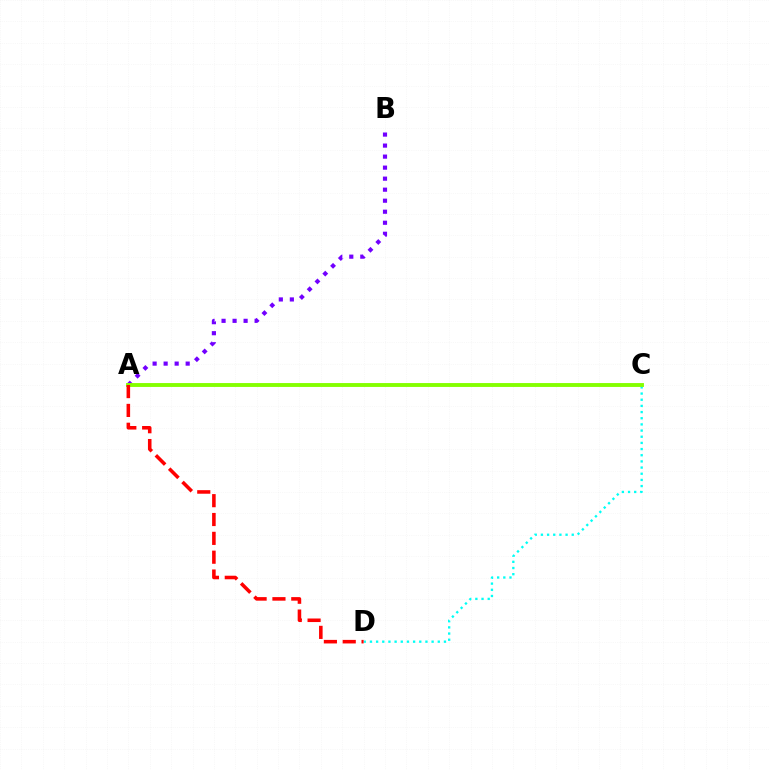{('C', 'D'): [{'color': '#00fff6', 'line_style': 'dotted', 'thickness': 1.68}], ('A', 'B'): [{'color': '#7200ff', 'line_style': 'dotted', 'thickness': 2.99}], ('A', 'C'): [{'color': '#84ff00', 'line_style': 'solid', 'thickness': 2.79}], ('A', 'D'): [{'color': '#ff0000', 'line_style': 'dashed', 'thickness': 2.56}]}